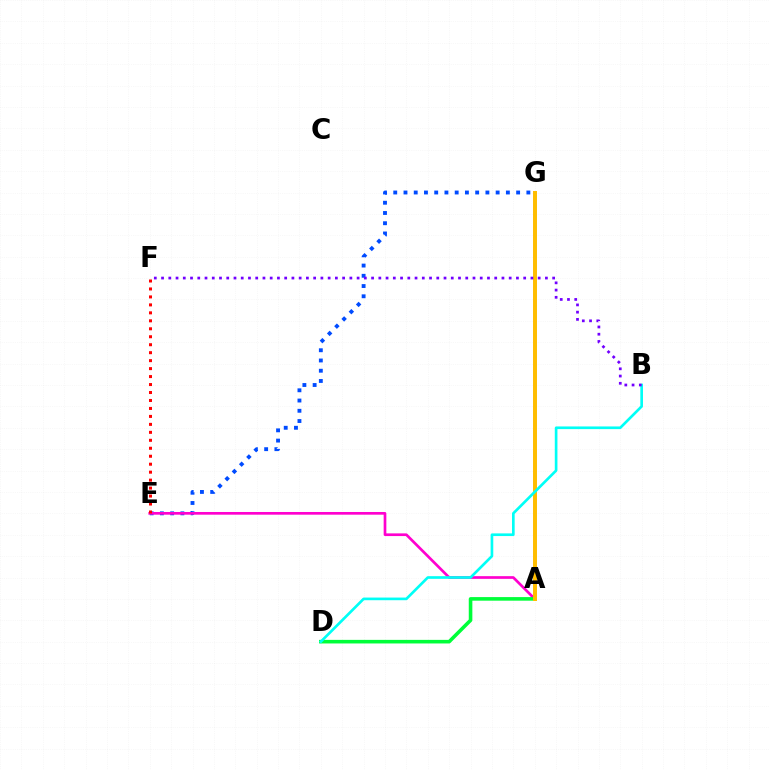{('E', 'G'): [{'color': '#004bff', 'line_style': 'dotted', 'thickness': 2.78}], ('A', 'E'): [{'color': '#ff00cf', 'line_style': 'solid', 'thickness': 1.94}], ('A', 'G'): [{'color': '#84ff00', 'line_style': 'dashed', 'thickness': 1.53}, {'color': '#ffbd00', 'line_style': 'solid', 'thickness': 2.86}], ('A', 'D'): [{'color': '#00ff39', 'line_style': 'solid', 'thickness': 2.59}], ('E', 'F'): [{'color': '#ff0000', 'line_style': 'dotted', 'thickness': 2.16}], ('B', 'D'): [{'color': '#00fff6', 'line_style': 'solid', 'thickness': 1.92}], ('B', 'F'): [{'color': '#7200ff', 'line_style': 'dotted', 'thickness': 1.97}]}